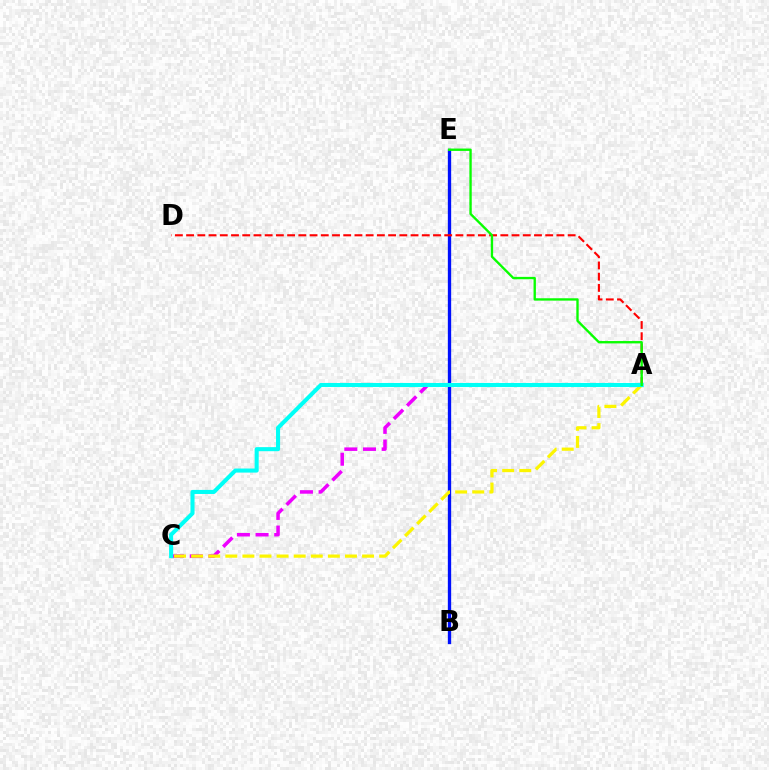{('B', 'E'): [{'color': '#0010ff', 'line_style': 'solid', 'thickness': 2.39}], ('A', 'C'): [{'color': '#ee00ff', 'line_style': 'dashed', 'thickness': 2.53}, {'color': '#fcf500', 'line_style': 'dashed', 'thickness': 2.32}, {'color': '#00fff6', 'line_style': 'solid', 'thickness': 2.93}], ('A', 'D'): [{'color': '#ff0000', 'line_style': 'dashed', 'thickness': 1.52}], ('A', 'E'): [{'color': '#08ff00', 'line_style': 'solid', 'thickness': 1.7}]}